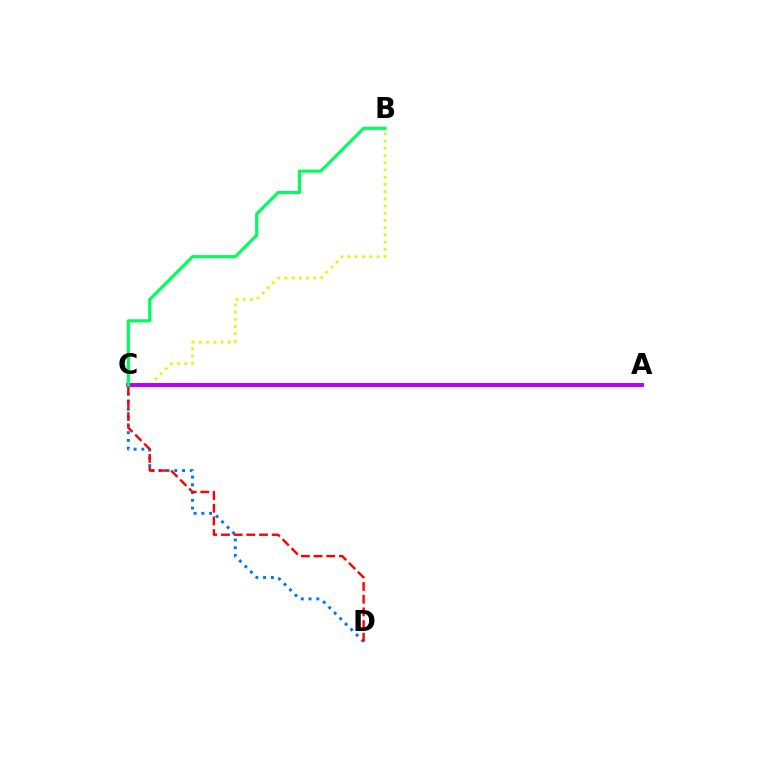{('B', 'C'): [{'color': '#d1ff00', 'line_style': 'dotted', 'thickness': 1.96}, {'color': '#00ff5c', 'line_style': 'solid', 'thickness': 2.27}], ('A', 'C'): [{'color': '#b900ff', 'line_style': 'solid', 'thickness': 2.85}], ('C', 'D'): [{'color': '#0074ff', 'line_style': 'dotted', 'thickness': 2.11}, {'color': '#ff0000', 'line_style': 'dashed', 'thickness': 1.72}]}